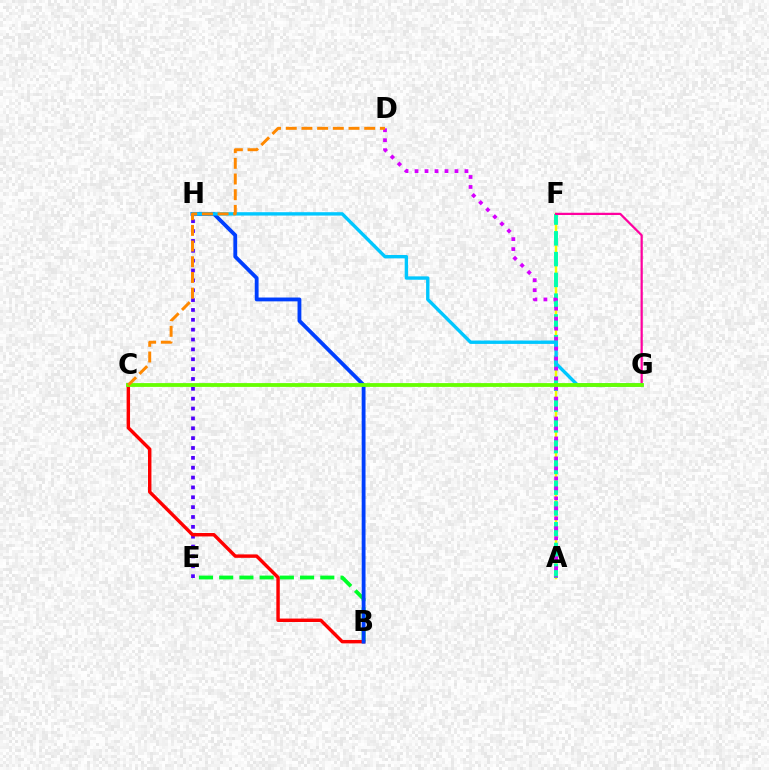{('B', 'E'): [{'color': '#00ff27', 'line_style': 'dashed', 'thickness': 2.75}], ('E', 'H'): [{'color': '#4f00ff', 'line_style': 'dotted', 'thickness': 2.68}], ('A', 'F'): [{'color': '#eeff00', 'line_style': 'solid', 'thickness': 1.76}, {'color': '#00ffaf', 'line_style': 'dashed', 'thickness': 2.82}], ('B', 'C'): [{'color': '#ff0000', 'line_style': 'solid', 'thickness': 2.47}], ('B', 'H'): [{'color': '#003fff', 'line_style': 'solid', 'thickness': 2.76}], ('F', 'G'): [{'color': '#ff00a0', 'line_style': 'solid', 'thickness': 1.61}], ('G', 'H'): [{'color': '#00c7ff', 'line_style': 'solid', 'thickness': 2.43}], ('A', 'D'): [{'color': '#d600ff', 'line_style': 'dotted', 'thickness': 2.71}], ('C', 'G'): [{'color': '#66ff00', 'line_style': 'solid', 'thickness': 2.73}], ('C', 'D'): [{'color': '#ff8800', 'line_style': 'dashed', 'thickness': 2.13}]}